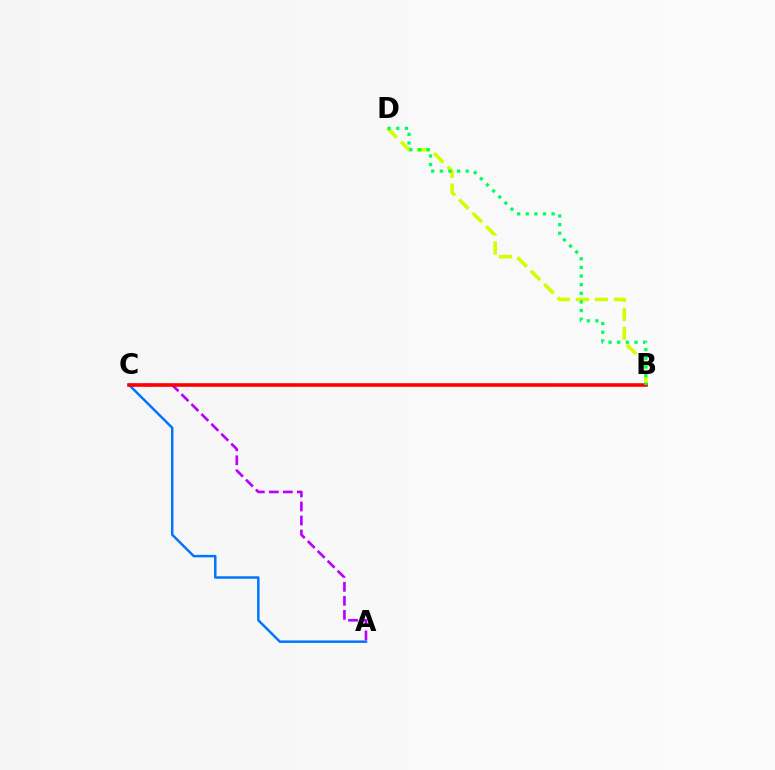{('B', 'D'): [{'color': '#d1ff00', 'line_style': 'dashed', 'thickness': 2.57}, {'color': '#00ff5c', 'line_style': 'dotted', 'thickness': 2.35}], ('A', 'C'): [{'color': '#b900ff', 'line_style': 'dashed', 'thickness': 1.91}, {'color': '#0074ff', 'line_style': 'solid', 'thickness': 1.77}], ('B', 'C'): [{'color': '#ff0000', 'line_style': 'solid', 'thickness': 2.58}]}